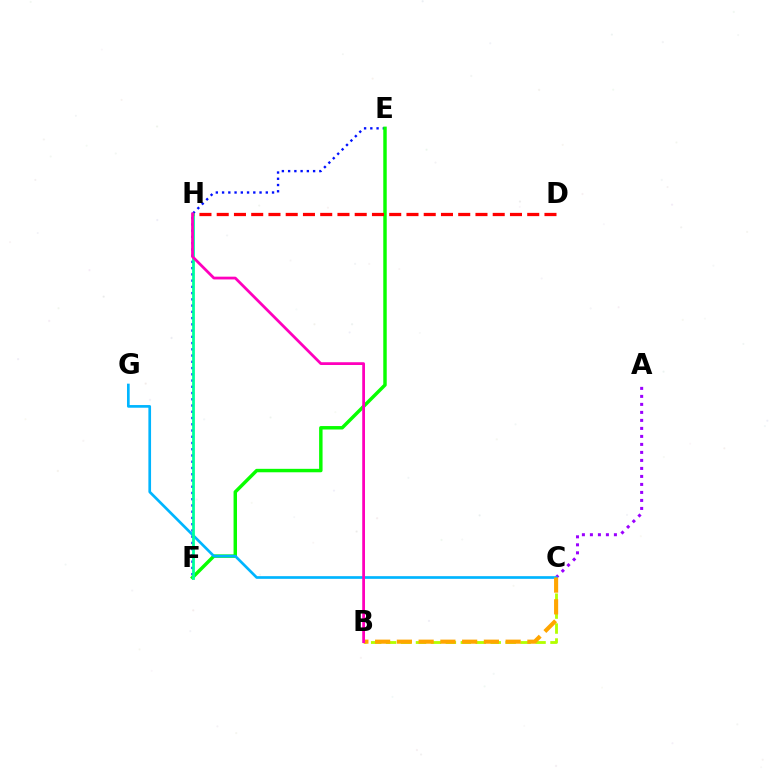{('E', 'F'): [{'color': '#0010ff', 'line_style': 'dotted', 'thickness': 1.7}, {'color': '#08ff00', 'line_style': 'solid', 'thickness': 2.48}], ('B', 'C'): [{'color': '#b3ff00', 'line_style': 'dashed', 'thickness': 2.03}, {'color': '#ffa500', 'line_style': 'dashed', 'thickness': 2.95}], ('A', 'C'): [{'color': '#9b00ff', 'line_style': 'dotted', 'thickness': 2.17}], ('C', 'G'): [{'color': '#00b5ff', 'line_style': 'solid', 'thickness': 1.93}], ('F', 'H'): [{'color': '#00ff9d', 'line_style': 'solid', 'thickness': 2.01}], ('D', 'H'): [{'color': '#ff0000', 'line_style': 'dashed', 'thickness': 2.34}], ('B', 'H'): [{'color': '#ff00bd', 'line_style': 'solid', 'thickness': 1.99}]}